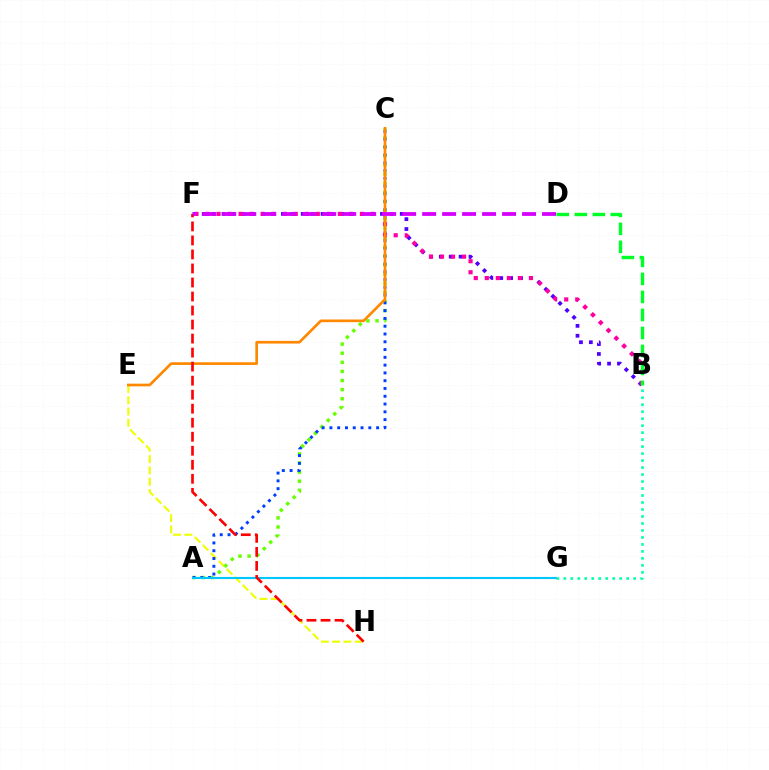{('B', 'F'): [{'color': '#4f00ff', 'line_style': 'dotted', 'thickness': 2.69}, {'color': '#ff00a0', 'line_style': 'dotted', 'thickness': 3.0}], ('E', 'H'): [{'color': '#eeff00', 'line_style': 'dashed', 'thickness': 1.53}], ('A', 'C'): [{'color': '#66ff00', 'line_style': 'dotted', 'thickness': 2.47}, {'color': '#003fff', 'line_style': 'dotted', 'thickness': 2.11}], ('A', 'G'): [{'color': '#00c7ff', 'line_style': 'solid', 'thickness': 1.53}], ('B', 'G'): [{'color': '#00ffaf', 'line_style': 'dotted', 'thickness': 1.9}], ('C', 'E'): [{'color': '#ff8800', 'line_style': 'solid', 'thickness': 1.92}], ('F', 'H'): [{'color': '#ff0000', 'line_style': 'dashed', 'thickness': 1.9}], ('D', 'F'): [{'color': '#d600ff', 'line_style': 'dashed', 'thickness': 2.71}], ('B', 'D'): [{'color': '#00ff27', 'line_style': 'dashed', 'thickness': 2.45}]}